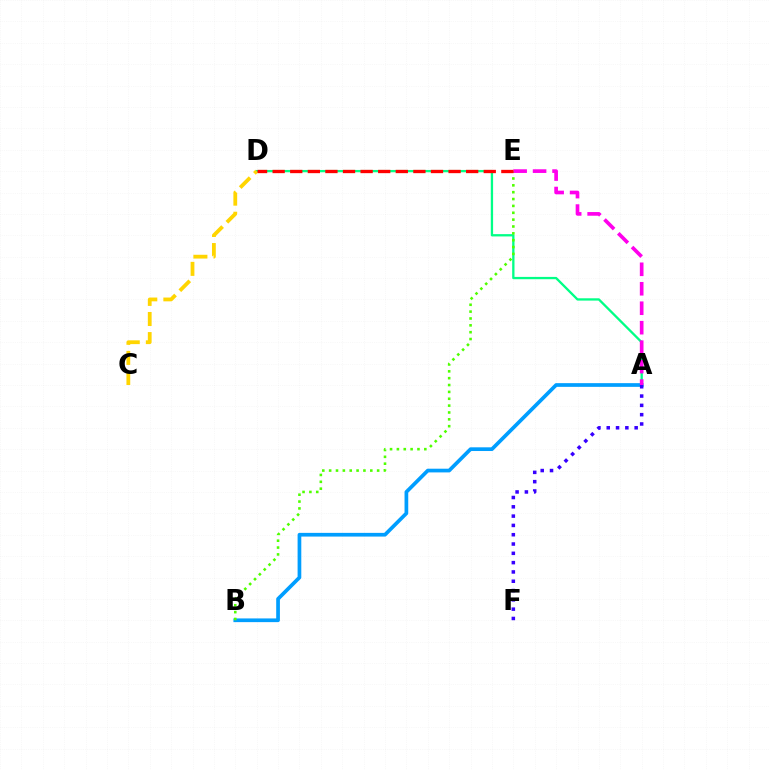{('A', 'B'): [{'color': '#009eff', 'line_style': 'solid', 'thickness': 2.67}], ('A', 'D'): [{'color': '#00ff86', 'line_style': 'solid', 'thickness': 1.66}], ('B', 'E'): [{'color': '#4fff00', 'line_style': 'dotted', 'thickness': 1.86}], ('A', 'E'): [{'color': '#ff00ed', 'line_style': 'dashed', 'thickness': 2.64}], ('A', 'F'): [{'color': '#3700ff', 'line_style': 'dotted', 'thickness': 2.53}], ('C', 'D'): [{'color': '#ffd500', 'line_style': 'dashed', 'thickness': 2.73}], ('D', 'E'): [{'color': '#ff0000', 'line_style': 'dashed', 'thickness': 2.39}]}